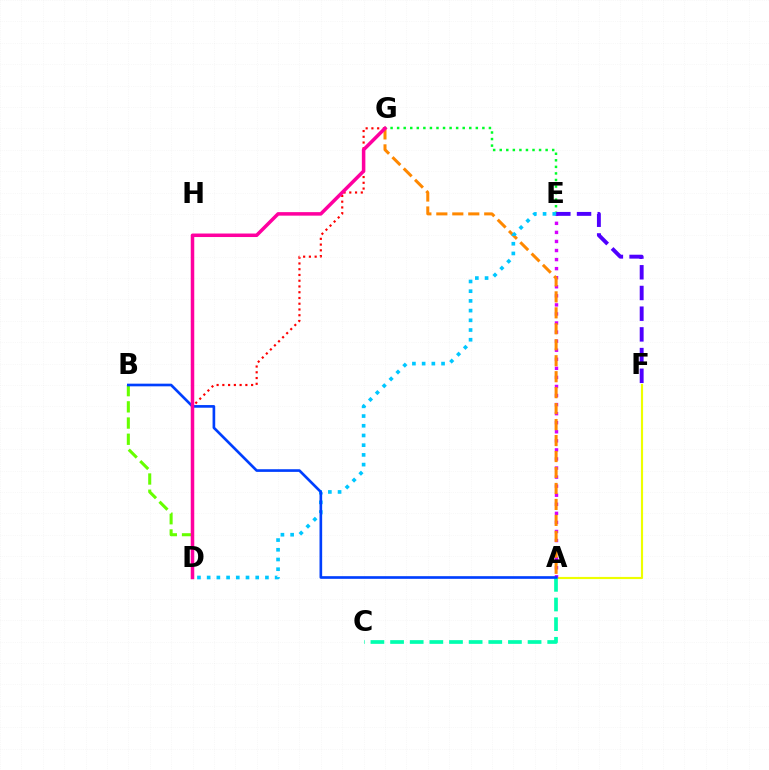{('A', 'F'): [{'color': '#eeff00', 'line_style': 'solid', 'thickness': 1.55}], ('A', 'E'): [{'color': '#d600ff', 'line_style': 'dotted', 'thickness': 2.46}], ('E', 'G'): [{'color': '#00ff27', 'line_style': 'dotted', 'thickness': 1.78}], ('A', 'G'): [{'color': '#ff8800', 'line_style': 'dashed', 'thickness': 2.17}], ('E', 'F'): [{'color': '#4f00ff', 'line_style': 'dashed', 'thickness': 2.81}], ('A', 'C'): [{'color': '#00ffaf', 'line_style': 'dashed', 'thickness': 2.67}], ('D', 'E'): [{'color': '#00c7ff', 'line_style': 'dotted', 'thickness': 2.64}], ('B', 'D'): [{'color': '#66ff00', 'line_style': 'dashed', 'thickness': 2.2}], ('A', 'B'): [{'color': '#003fff', 'line_style': 'solid', 'thickness': 1.91}], ('D', 'G'): [{'color': '#ff0000', 'line_style': 'dotted', 'thickness': 1.56}, {'color': '#ff00a0', 'line_style': 'solid', 'thickness': 2.53}]}